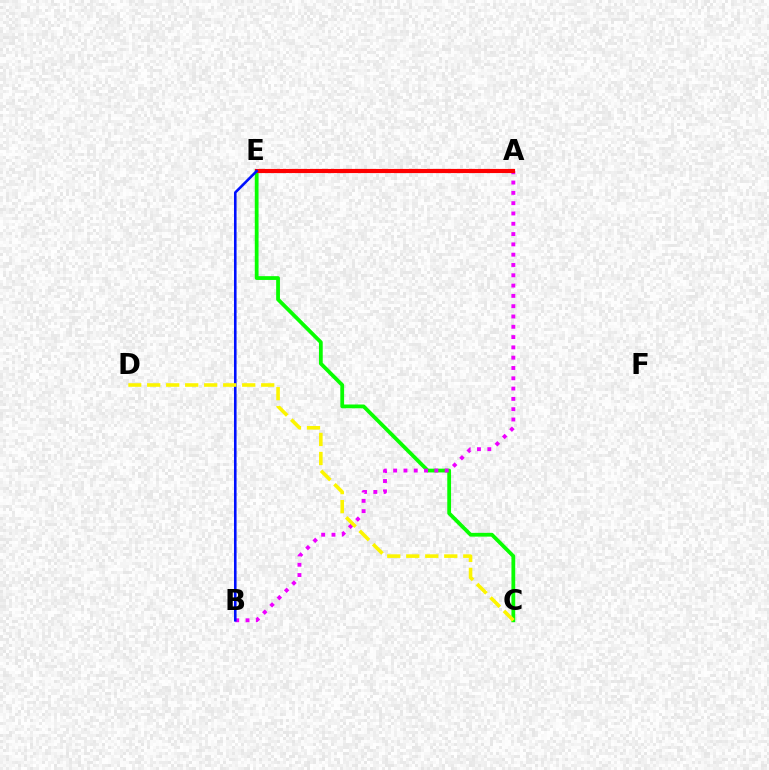{('C', 'E'): [{'color': '#08ff00', 'line_style': 'solid', 'thickness': 2.72}], ('A', 'B'): [{'color': '#ee00ff', 'line_style': 'dotted', 'thickness': 2.8}], ('A', 'E'): [{'color': '#00fff6', 'line_style': 'dashed', 'thickness': 2.71}, {'color': '#ff0000', 'line_style': 'solid', 'thickness': 2.98}], ('B', 'E'): [{'color': '#0010ff', 'line_style': 'solid', 'thickness': 1.86}], ('C', 'D'): [{'color': '#fcf500', 'line_style': 'dashed', 'thickness': 2.58}]}